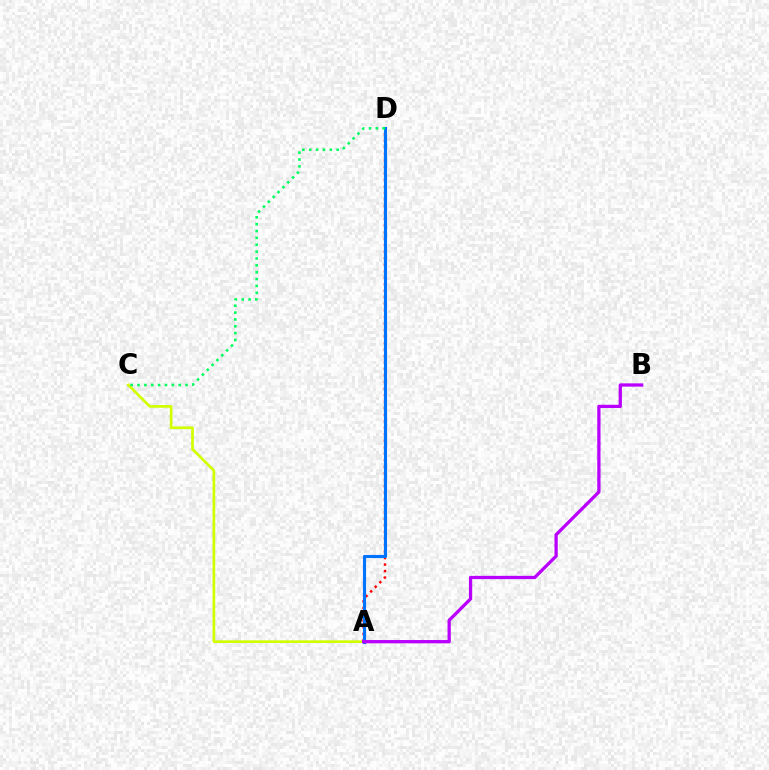{('A', 'C'): [{'color': '#d1ff00', 'line_style': 'solid', 'thickness': 1.95}], ('A', 'D'): [{'color': '#ff0000', 'line_style': 'dotted', 'thickness': 1.77}, {'color': '#0074ff', 'line_style': 'solid', 'thickness': 2.25}], ('C', 'D'): [{'color': '#00ff5c', 'line_style': 'dotted', 'thickness': 1.86}], ('A', 'B'): [{'color': '#b900ff', 'line_style': 'solid', 'thickness': 2.36}]}